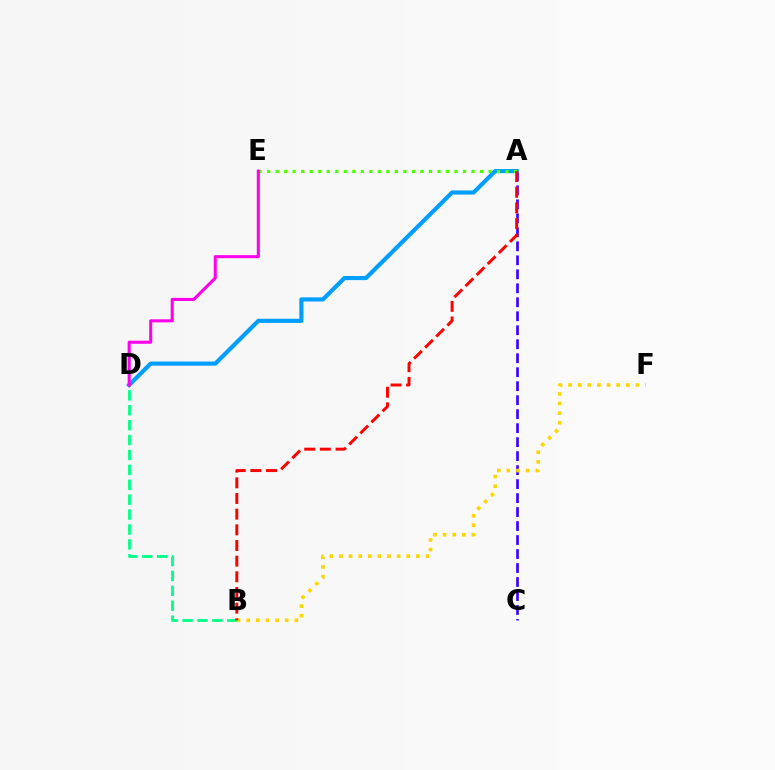{('A', 'C'): [{'color': '#3700ff', 'line_style': 'dashed', 'thickness': 1.9}], ('B', 'D'): [{'color': '#00ff86', 'line_style': 'dashed', 'thickness': 2.03}], ('A', 'D'): [{'color': '#009eff', 'line_style': 'solid', 'thickness': 2.99}], ('B', 'F'): [{'color': '#ffd500', 'line_style': 'dotted', 'thickness': 2.61}], ('A', 'E'): [{'color': '#4fff00', 'line_style': 'dotted', 'thickness': 2.31}], ('A', 'B'): [{'color': '#ff0000', 'line_style': 'dashed', 'thickness': 2.13}], ('D', 'E'): [{'color': '#ff00ed', 'line_style': 'solid', 'thickness': 2.21}]}